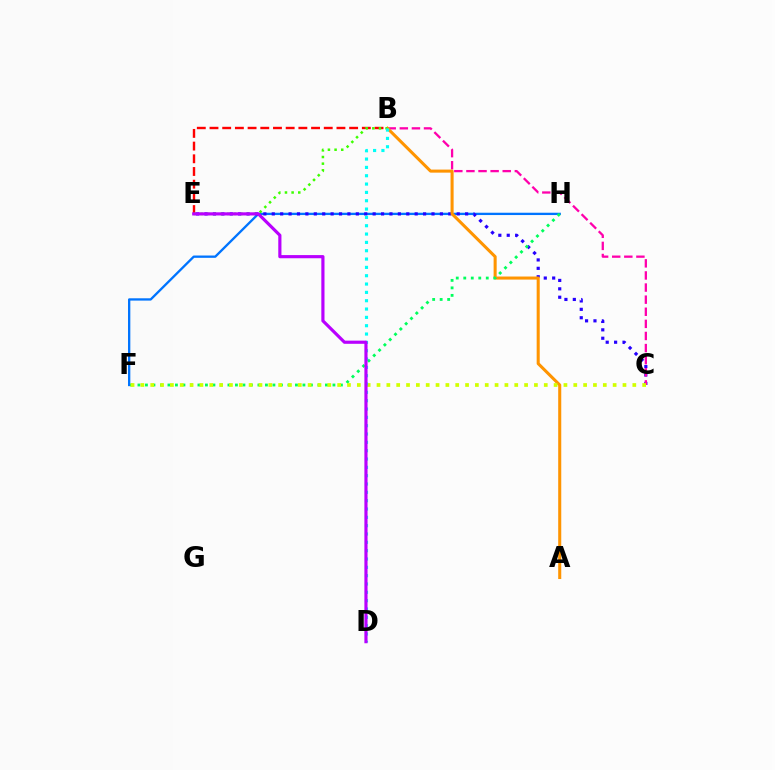{('F', 'H'): [{'color': '#0074ff', 'line_style': 'solid', 'thickness': 1.67}, {'color': '#00ff5c', 'line_style': 'dotted', 'thickness': 2.04}], ('C', 'E'): [{'color': '#2500ff', 'line_style': 'dotted', 'thickness': 2.28}], ('B', 'E'): [{'color': '#ff0000', 'line_style': 'dashed', 'thickness': 1.72}, {'color': '#3dff00', 'line_style': 'dotted', 'thickness': 1.81}], ('B', 'C'): [{'color': '#ff00ac', 'line_style': 'dashed', 'thickness': 1.64}], ('A', 'B'): [{'color': '#ff9400', 'line_style': 'solid', 'thickness': 2.2}], ('C', 'F'): [{'color': '#d1ff00', 'line_style': 'dotted', 'thickness': 2.67}], ('B', 'D'): [{'color': '#00fff6', 'line_style': 'dotted', 'thickness': 2.26}], ('D', 'E'): [{'color': '#b900ff', 'line_style': 'solid', 'thickness': 2.28}]}